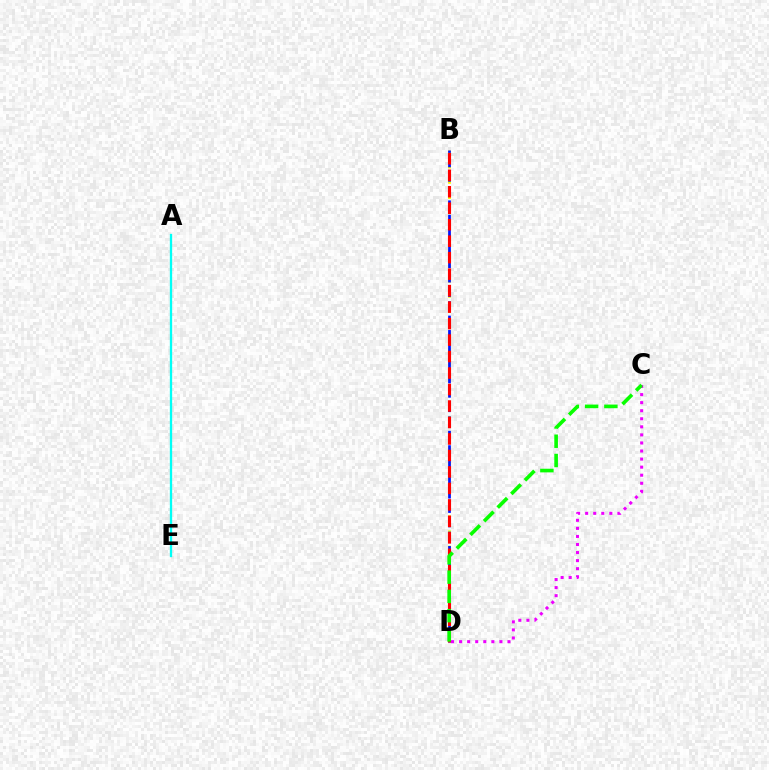{('B', 'D'): [{'color': '#fcf500', 'line_style': 'dotted', 'thickness': 2.06}, {'color': '#0010ff', 'line_style': 'dashed', 'thickness': 1.96}, {'color': '#ff0000', 'line_style': 'dashed', 'thickness': 2.24}], ('A', 'E'): [{'color': '#00fff6', 'line_style': 'solid', 'thickness': 1.66}], ('C', 'D'): [{'color': '#ee00ff', 'line_style': 'dotted', 'thickness': 2.19}, {'color': '#08ff00', 'line_style': 'dashed', 'thickness': 2.62}]}